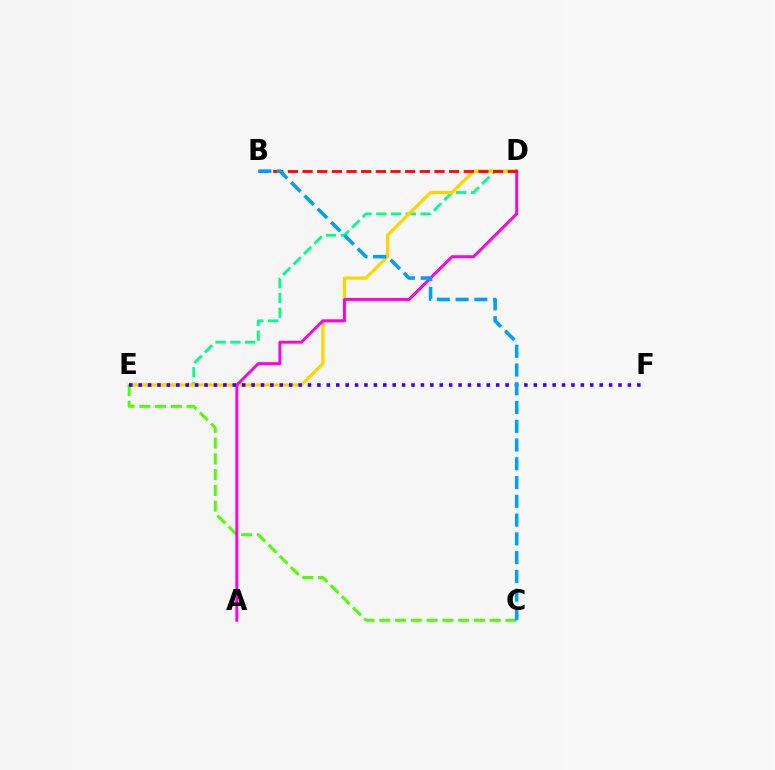{('D', 'E'): [{'color': '#00ff86', 'line_style': 'dashed', 'thickness': 2.01}, {'color': '#ffd500', 'line_style': 'solid', 'thickness': 2.33}], ('C', 'E'): [{'color': '#4fff00', 'line_style': 'dashed', 'thickness': 2.14}], ('A', 'D'): [{'color': '#ff00ed', 'line_style': 'solid', 'thickness': 2.09}], ('B', 'D'): [{'color': '#ff0000', 'line_style': 'dashed', 'thickness': 1.99}], ('E', 'F'): [{'color': '#3700ff', 'line_style': 'dotted', 'thickness': 2.56}], ('B', 'C'): [{'color': '#009eff', 'line_style': 'dashed', 'thickness': 2.55}]}